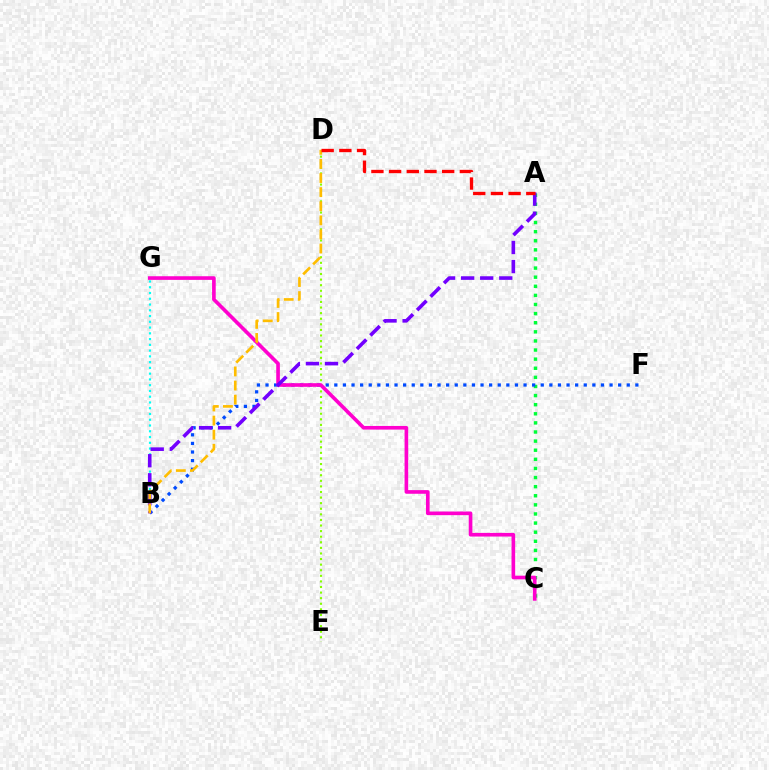{('A', 'C'): [{'color': '#00ff39', 'line_style': 'dotted', 'thickness': 2.47}], ('B', 'G'): [{'color': '#00fff6', 'line_style': 'dotted', 'thickness': 1.57}], ('D', 'E'): [{'color': '#84ff00', 'line_style': 'dotted', 'thickness': 1.52}], ('B', 'F'): [{'color': '#004bff', 'line_style': 'dotted', 'thickness': 2.34}], ('C', 'G'): [{'color': '#ff00cf', 'line_style': 'solid', 'thickness': 2.62}], ('A', 'B'): [{'color': '#7200ff', 'line_style': 'dashed', 'thickness': 2.59}], ('B', 'D'): [{'color': '#ffbd00', 'line_style': 'dashed', 'thickness': 1.92}], ('A', 'D'): [{'color': '#ff0000', 'line_style': 'dashed', 'thickness': 2.4}]}